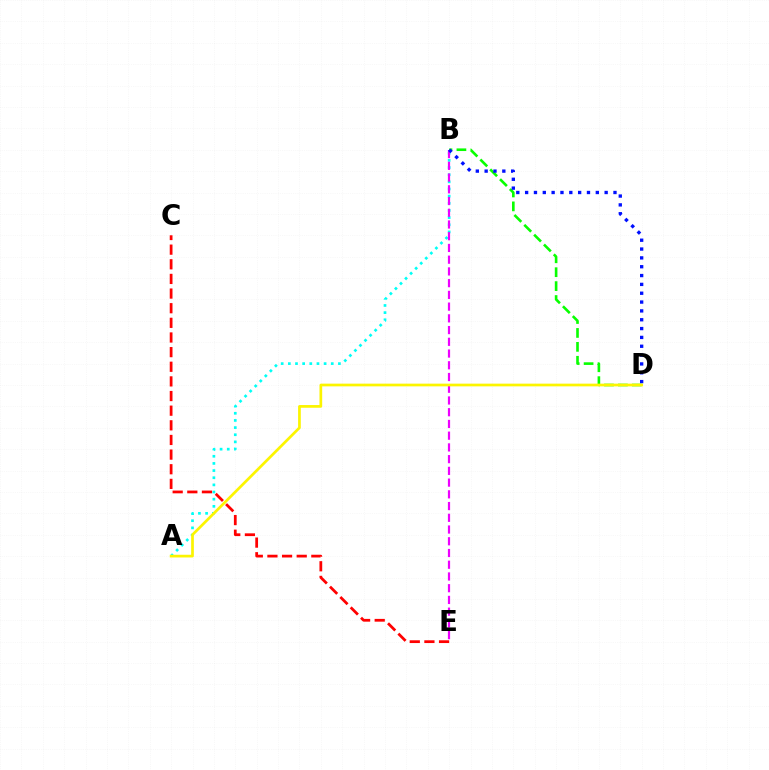{('A', 'B'): [{'color': '#00fff6', 'line_style': 'dotted', 'thickness': 1.94}], ('B', 'E'): [{'color': '#ee00ff', 'line_style': 'dashed', 'thickness': 1.59}], ('B', 'D'): [{'color': '#08ff00', 'line_style': 'dashed', 'thickness': 1.89}, {'color': '#0010ff', 'line_style': 'dotted', 'thickness': 2.4}], ('C', 'E'): [{'color': '#ff0000', 'line_style': 'dashed', 'thickness': 1.99}], ('A', 'D'): [{'color': '#fcf500', 'line_style': 'solid', 'thickness': 1.95}]}